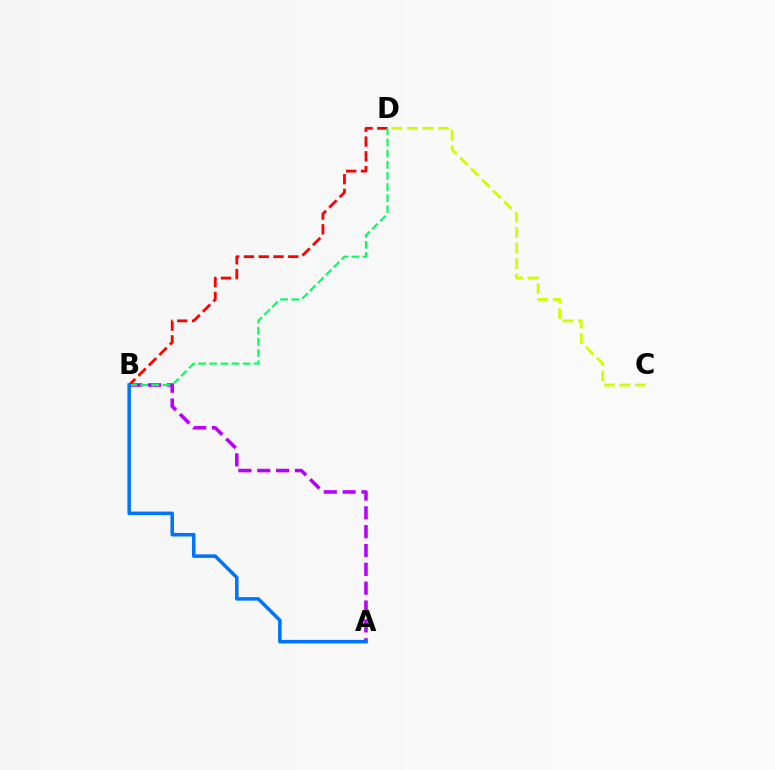{('A', 'B'): [{'color': '#b900ff', 'line_style': 'dashed', 'thickness': 2.56}, {'color': '#0074ff', 'line_style': 'solid', 'thickness': 2.54}], ('B', 'D'): [{'color': '#ff0000', 'line_style': 'dashed', 'thickness': 2.01}, {'color': '#00ff5c', 'line_style': 'dashed', 'thickness': 1.51}], ('C', 'D'): [{'color': '#d1ff00', 'line_style': 'dashed', 'thickness': 2.11}]}